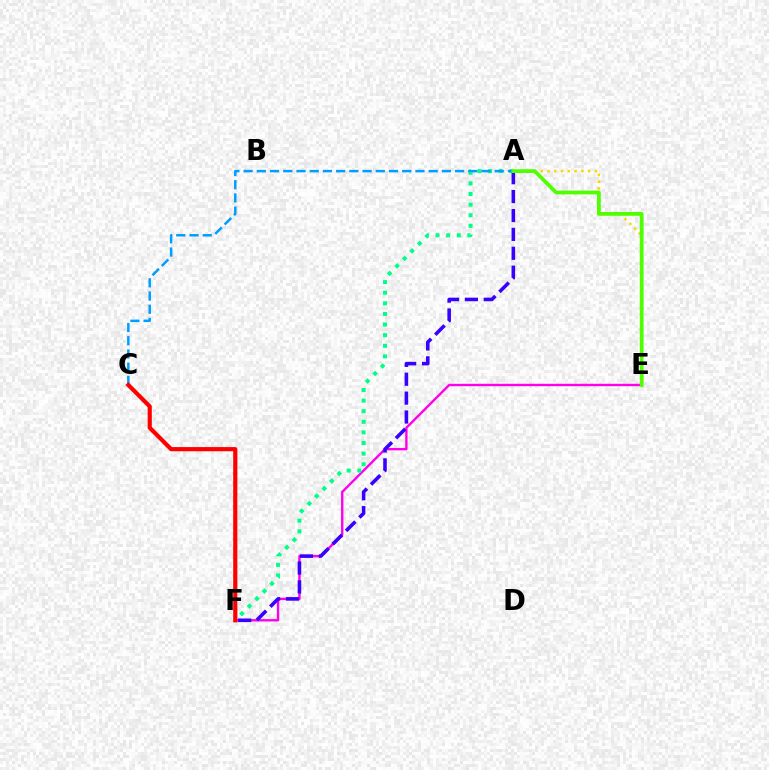{('A', 'E'): [{'color': '#ffd500', 'line_style': 'dotted', 'thickness': 1.84}, {'color': '#4fff00', 'line_style': 'solid', 'thickness': 2.71}], ('E', 'F'): [{'color': '#ff00ed', 'line_style': 'solid', 'thickness': 1.71}], ('A', 'F'): [{'color': '#00ff86', 'line_style': 'dotted', 'thickness': 2.88}, {'color': '#3700ff', 'line_style': 'dashed', 'thickness': 2.57}], ('A', 'C'): [{'color': '#009eff', 'line_style': 'dashed', 'thickness': 1.8}], ('C', 'F'): [{'color': '#ff0000', 'line_style': 'solid', 'thickness': 3.0}]}